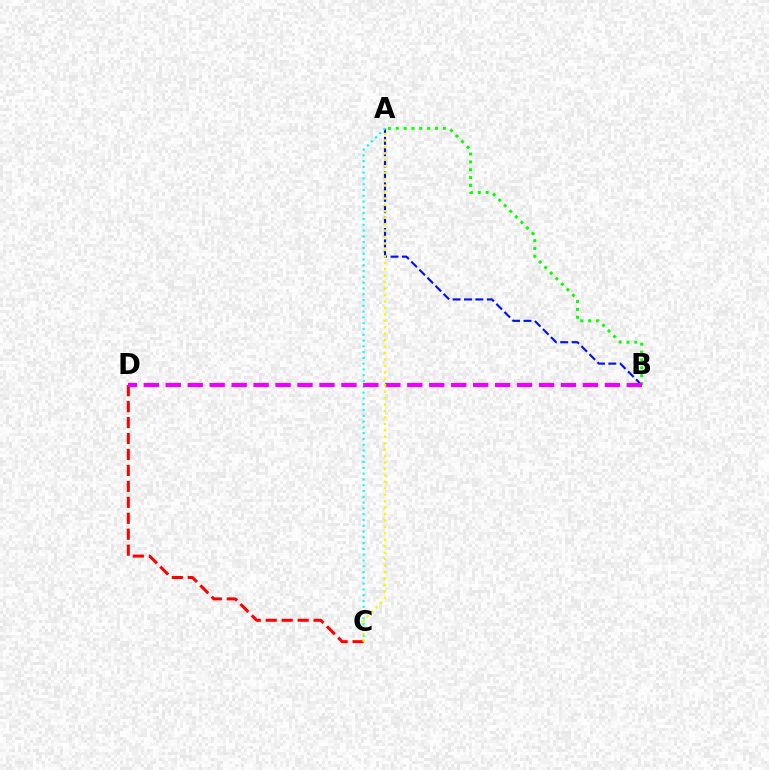{('A', 'B'): [{'color': '#0010ff', 'line_style': 'dashed', 'thickness': 1.55}, {'color': '#08ff00', 'line_style': 'dotted', 'thickness': 2.14}], ('A', 'C'): [{'color': '#00fff6', 'line_style': 'dotted', 'thickness': 1.57}, {'color': '#fcf500', 'line_style': 'dotted', 'thickness': 1.75}], ('C', 'D'): [{'color': '#ff0000', 'line_style': 'dashed', 'thickness': 2.17}], ('B', 'D'): [{'color': '#ee00ff', 'line_style': 'dashed', 'thickness': 2.98}]}